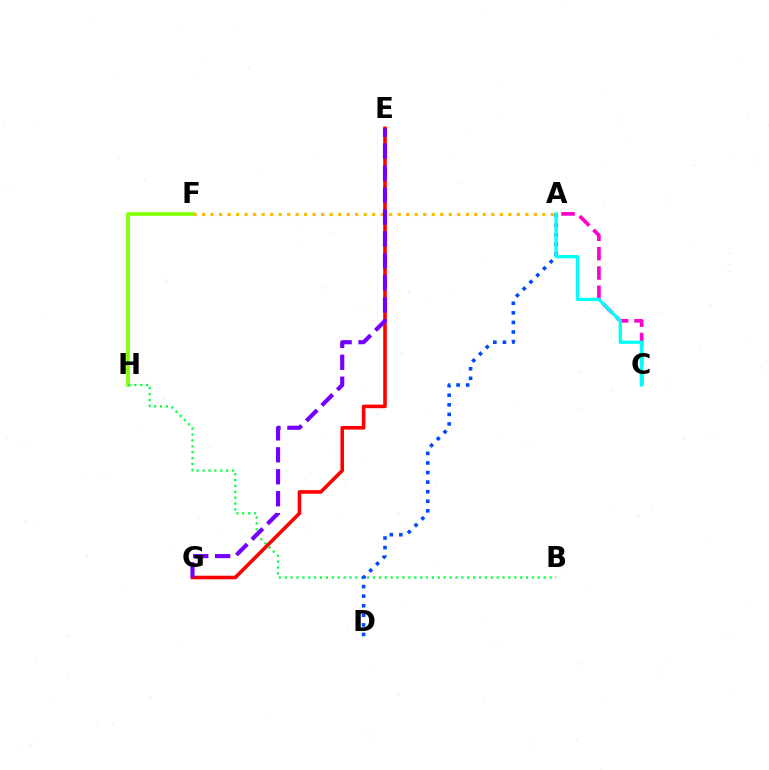{('E', 'G'): [{'color': '#ff0000', 'line_style': 'solid', 'thickness': 2.59}, {'color': '#7200ff', 'line_style': 'dashed', 'thickness': 2.98}], ('A', 'C'): [{'color': '#ff00cf', 'line_style': 'dashed', 'thickness': 2.63}, {'color': '#00fff6', 'line_style': 'solid', 'thickness': 2.35}], ('F', 'H'): [{'color': '#84ff00', 'line_style': 'solid', 'thickness': 2.63}], ('B', 'H'): [{'color': '#00ff39', 'line_style': 'dotted', 'thickness': 1.6}], ('A', 'D'): [{'color': '#004bff', 'line_style': 'dotted', 'thickness': 2.6}], ('A', 'F'): [{'color': '#ffbd00', 'line_style': 'dotted', 'thickness': 2.31}]}